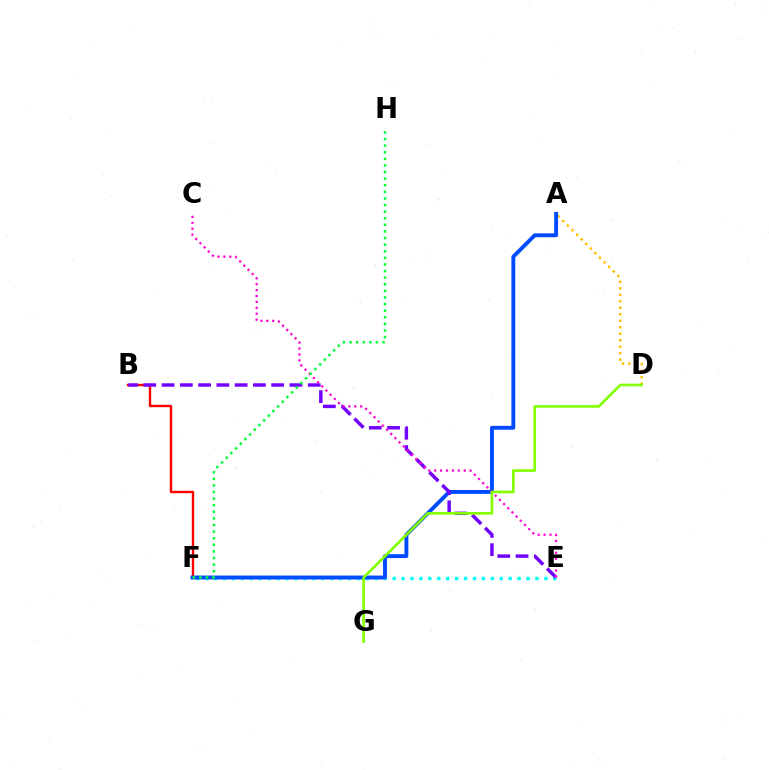{('A', 'D'): [{'color': '#ffbd00', 'line_style': 'dotted', 'thickness': 1.76}], ('E', 'F'): [{'color': '#00fff6', 'line_style': 'dotted', 'thickness': 2.43}], ('B', 'F'): [{'color': '#ff0000', 'line_style': 'solid', 'thickness': 1.73}], ('A', 'F'): [{'color': '#004bff', 'line_style': 'solid', 'thickness': 2.8}], ('B', 'E'): [{'color': '#7200ff', 'line_style': 'dashed', 'thickness': 2.48}], ('C', 'E'): [{'color': '#ff00cf', 'line_style': 'dotted', 'thickness': 1.61}], ('D', 'G'): [{'color': '#84ff00', 'line_style': 'solid', 'thickness': 1.89}], ('F', 'H'): [{'color': '#00ff39', 'line_style': 'dotted', 'thickness': 1.79}]}